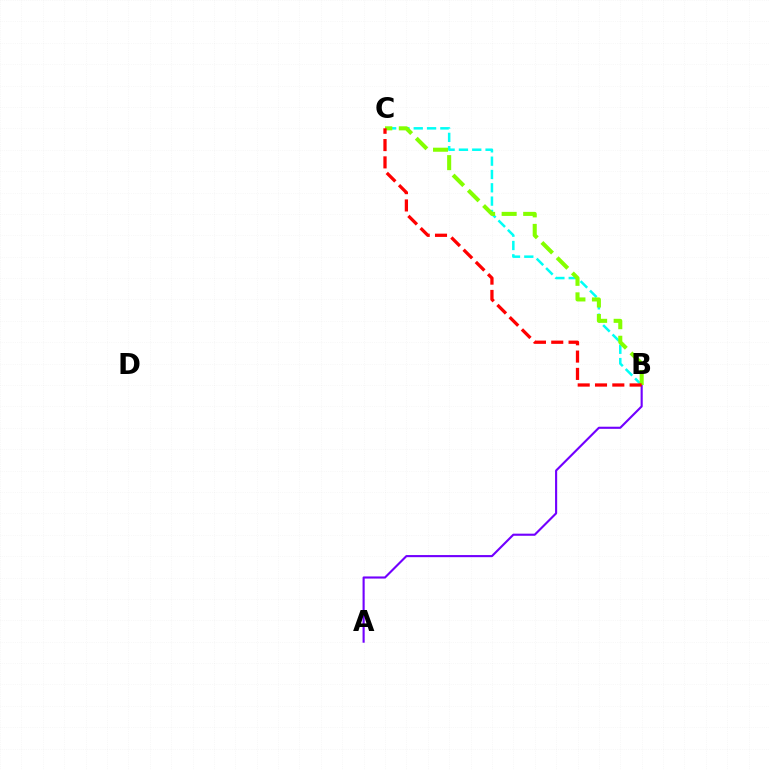{('B', 'C'): [{'color': '#00fff6', 'line_style': 'dashed', 'thickness': 1.81}, {'color': '#84ff00', 'line_style': 'dashed', 'thickness': 2.93}, {'color': '#ff0000', 'line_style': 'dashed', 'thickness': 2.35}], ('A', 'B'): [{'color': '#7200ff', 'line_style': 'solid', 'thickness': 1.53}]}